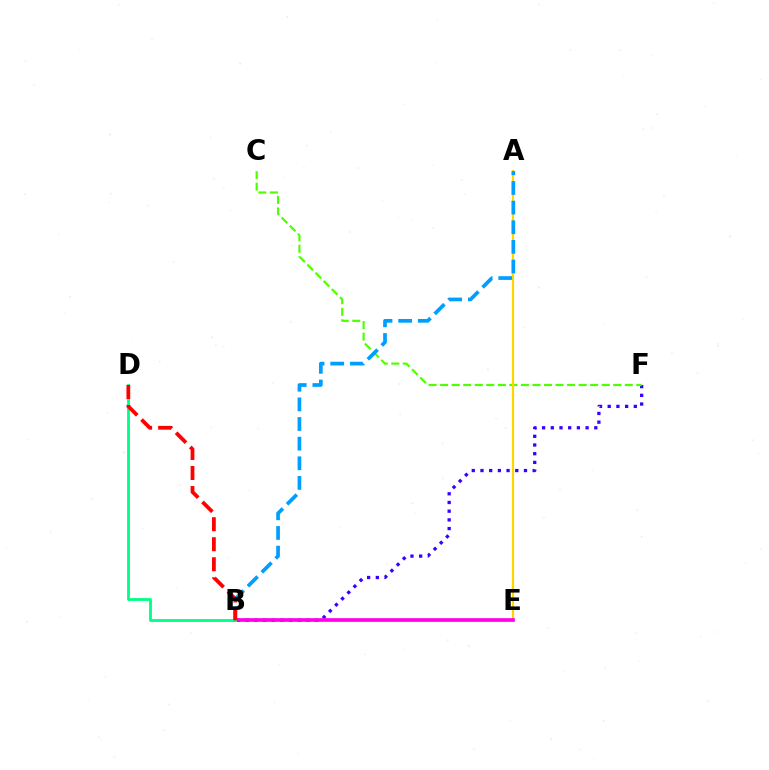{('B', 'F'): [{'color': '#3700ff', 'line_style': 'dotted', 'thickness': 2.36}], ('C', 'F'): [{'color': '#4fff00', 'line_style': 'dashed', 'thickness': 1.57}], ('A', 'E'): [{'color': '#ffd500', 'line_style': 'solid', 'thickness': 1.59}], ('B', 'E'): [{'color': '#ff00ed', 'line_style': 'solid', 'thickness': 2.65}], ('A', 'B'): [{'color': '#009eff', 'line_style': 'dashed', 'thickness': 2.67}], ('B', 'D'): [{'color': '#00ff86', 'line_style': 'solid', 'thickness': 2.04}, {'color': '#ff0000', 'line_style': 'dashed', 'thickness': 2.72}]}